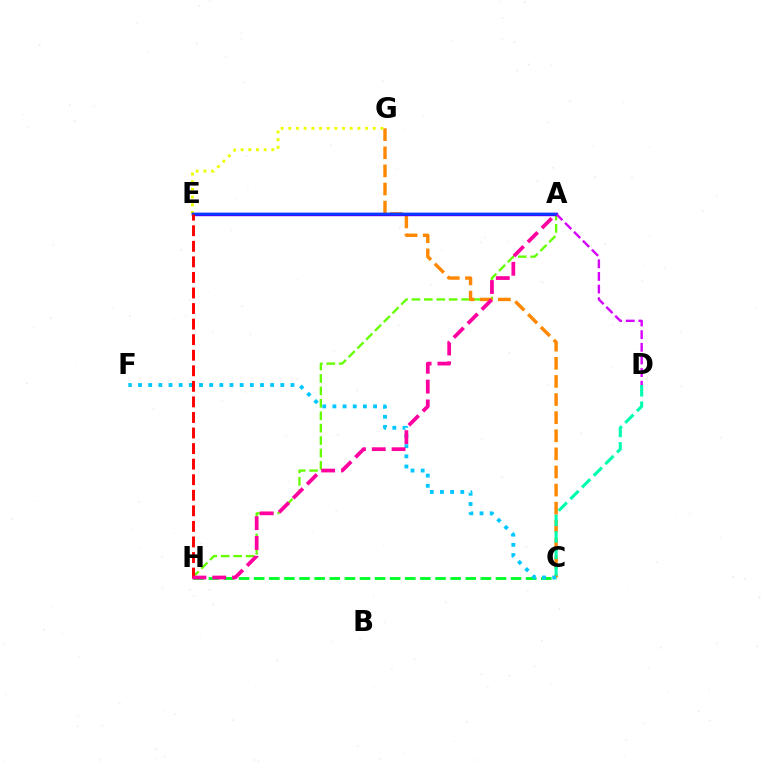{('A', 'H'): [{'color': '#66ff00', 'line_style': 'dashed', 'thickness': 1.69}, {'color': '#ff00a0', 'line_style': 'dashed', 'thickness': 2.69}], ('C', 'G'): [{'color': '#ff8800', 'line_style': 'dashed', 'thickness': 2.46}], ('E', 'G'): [{'color': '#eeff00', 'line_style': 'dotted', 'thickness': 2.09}], ('C', 'D'): [{'color': '#00ffaf', 'line_style': 'dashed', 'thickness': 2.24}], ('A', 'E'): [{'color': '#4f00ff', 'line_style': 'solid', 'thickness': 2.44}, {'color': '#003fff', 'line_style': 'solid', 'thickness': 1.76}], ('A', 'D'): [{'color': '#d600ff', 'line_style': 'dashed', 'thickness': 1.72}], ('C', 'H'): [{'color': '#00ff27', 'line_style': 'dashed', 'thickness': 2.05}], ('C', 'F'): [{'color': '#00c7ff', 'line_style': 'dotted', 'thickness': 2.76}], ('E', 'H'): [{'color': '#ff0000', 'line_style': 'dashed', 'thickness': 2.11}]}